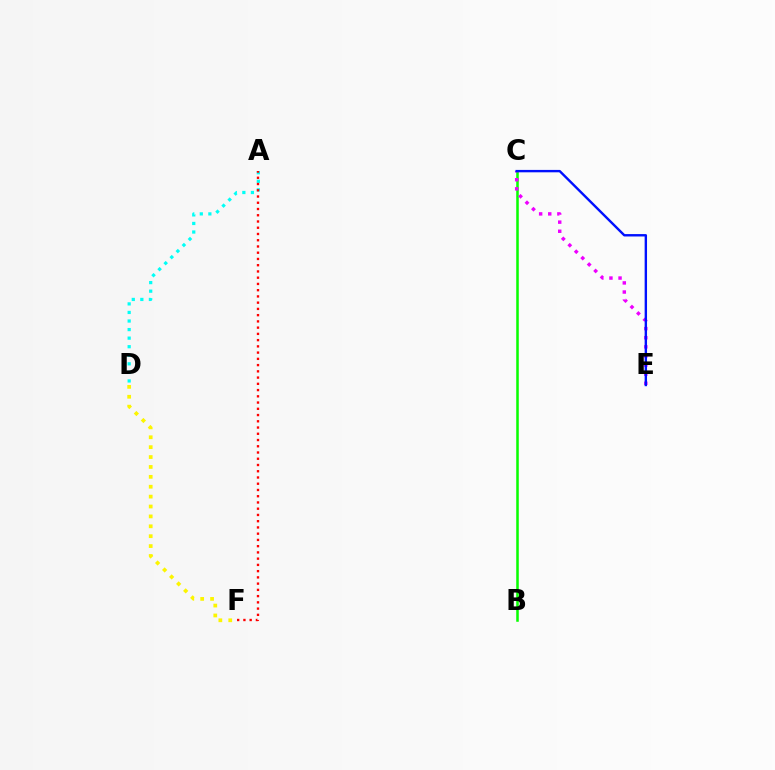{('A', 'D'): [{'color': '#00fff6', 'line_style': 'dotted', 'thickness': 2.33}], ('B', 'C'): [{'color': '#08ff00', 'line_style': 'solid', 'thickness': 1.83}], ('C', 'E'): [{'color': '#ee00ff', 'line_style': 'dotted', 'thickness': 2.48}, {'color': '#0010ff', 'line_style': 'solid', 'thickness': 1.73}], ('A', 'F'): [{'color': '#ff0000', 'line_style': 'dotted', 'thickness': 1.7}], ('D', 'F'): [{'color': '#fcf500', 'line_style': 'dotted', 'thickness': 2.69}]}